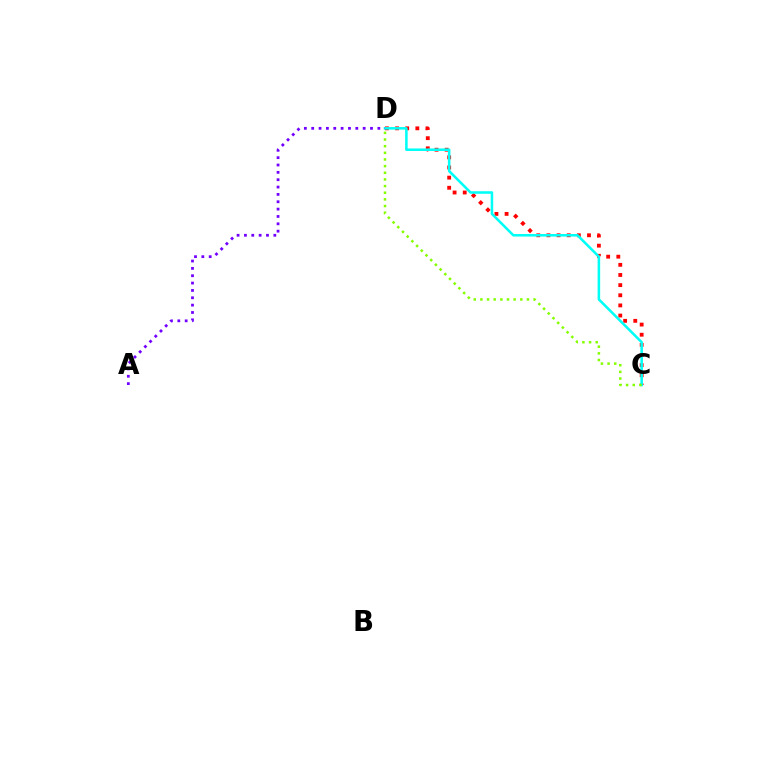{('C', 'D'): [{'color': '#ff0000', 'line_style': 'dotted', 'thickness': 2.76}, {'color': '#00fff6', 'line_style': 'solid', 'thickness': 1.83}, {'color': '#84ff00', 'line_style': 'dotted', 'thickness': 1.81}], ('A', 'D'): [{'color': '#7200ff', 'line_style': 'dotted', 'thickness': 2.0}]}